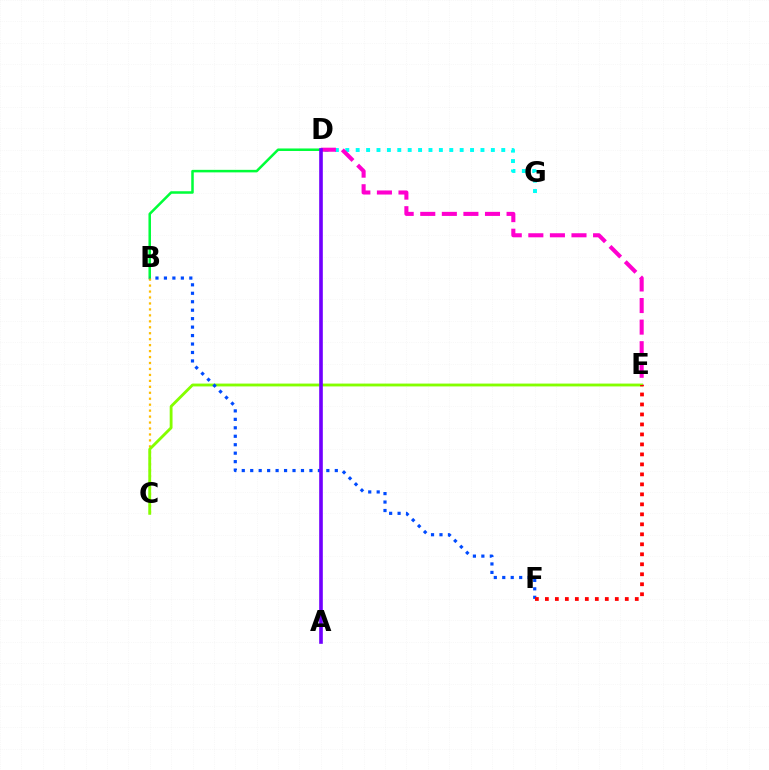{('D', 'G'): [{'color': '#00fff6', 'line_style': 'dotted', 'thickness': 2.82}], ('B', 'D'): [{'color': '#00ff39', 'line_style': 'solid', 'thickness': 1.82}], ('D', 'E'): [{'color': '#ff00cf', 'line_style': 'dashed', 'thickness': 2.93}], ('B', 'C'): [{'color': '#ffbd00', 'line_style': 'dotted', 'thickness': 1.62}], ('C', 'E'): [{'color': '#84ff00', 'line_style': 'solid', 'thickness': 2.05}], ('B', 'F'): [{'color': '#004bff', 'line_style': 'dotted', 'thickness': 2.3}], ('A', 'D'): [{'color': '#7200ff', 'line_style': 'solid', 'thickness': 2.61}], ('E', 'F'): [{'color': '#ff0000', 'line_style': 'dotted', 'thickness': 2.71}]}